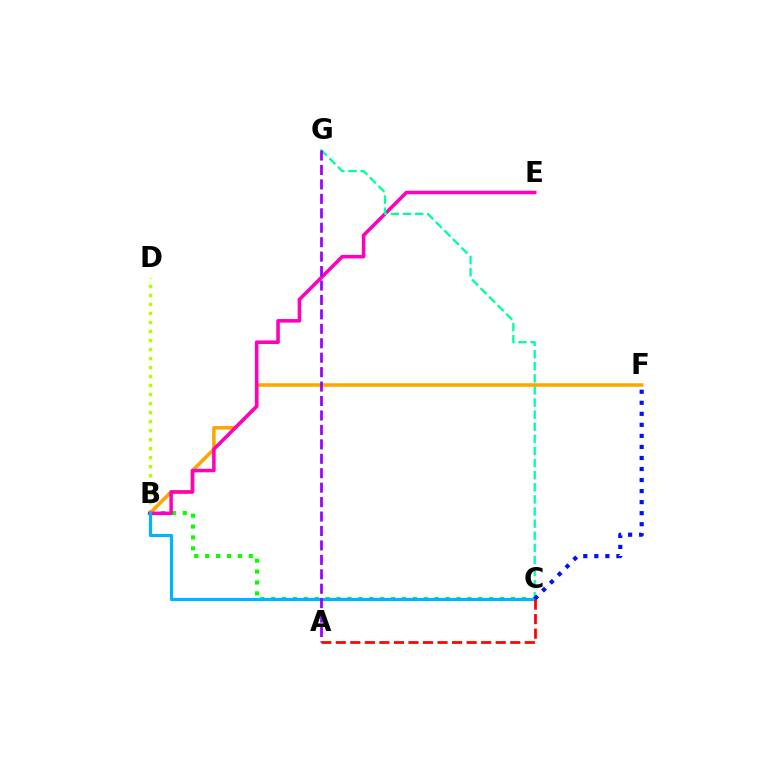{('B', 'D'): [{'color': '#b3ff00', 'line_style': 'dotted', 'thickness': 2.45}], ('B', 'C'): [{'color': '#08ff00', 'line_style': 'dotted', 'thickness': 2.96}, {'color': '#00b5ff', 'line_style': 'solid', 'thickness': 2.3}], ('B', 'F'): [{'color': '#ffa500', 'line_style': 'solid', 'thickness': 2.53}], ('B', 'E'): [{'color': '#ff00bd', 'line_style': 'solid', 'thickness': 2.56}], ('C', 'G'): [{'color': '#00ff9d', 'line_style': 'dashed', 'thickness': 1.64}], ('A', 'G'): [{'color': '#9b00ff', 'line_style': 'dashed', 'thickness': 1.96}], ('C', 'F'): [{'color': '#0010ff', 'line_style': 'dotted', 'thickness': 3.0}], ('A', 'C'): [{'color': '#ff0000', 'line_style': 'dashed', 'thickness': 1.98}]}